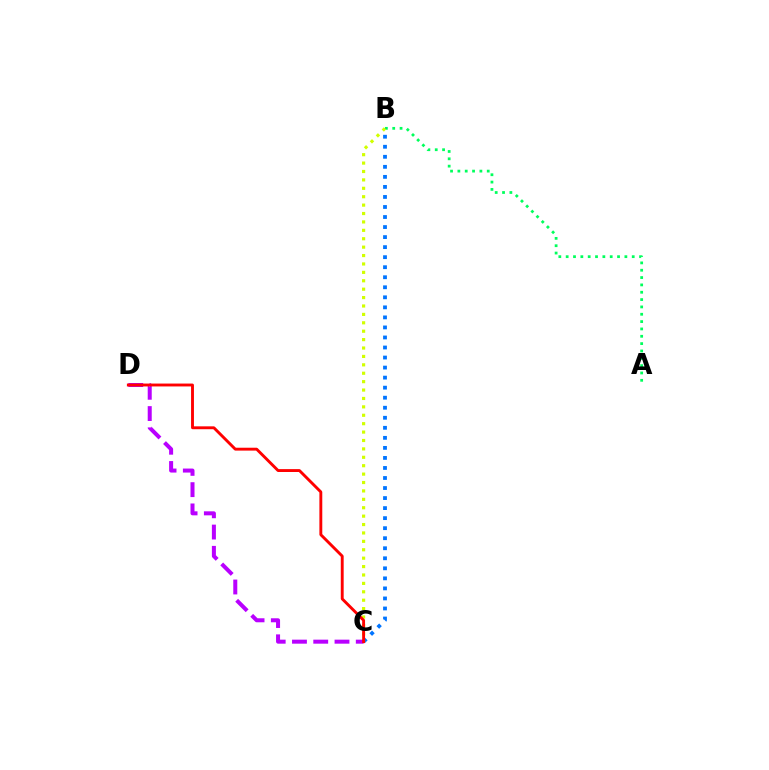{('A', 'B'): [{'color': '#00ff5c', 'line_style': 'dotted', 'thickness': 1.99}], ('B', 'C'): [{'color': '#0074ff', 'line_style': 'dotted', 'thickness': 2.73}, {'color': '#d1ff00', 'line_style': 'dotted', 'thickness': 2.28}], ('C', 'D'): [{'color': '#b900ff', 'line_style': 'dashed', 'thickness': 2.89}, {'color': '#ff0000', 'line_style': 'solid', 'thickness': 2.08}]}